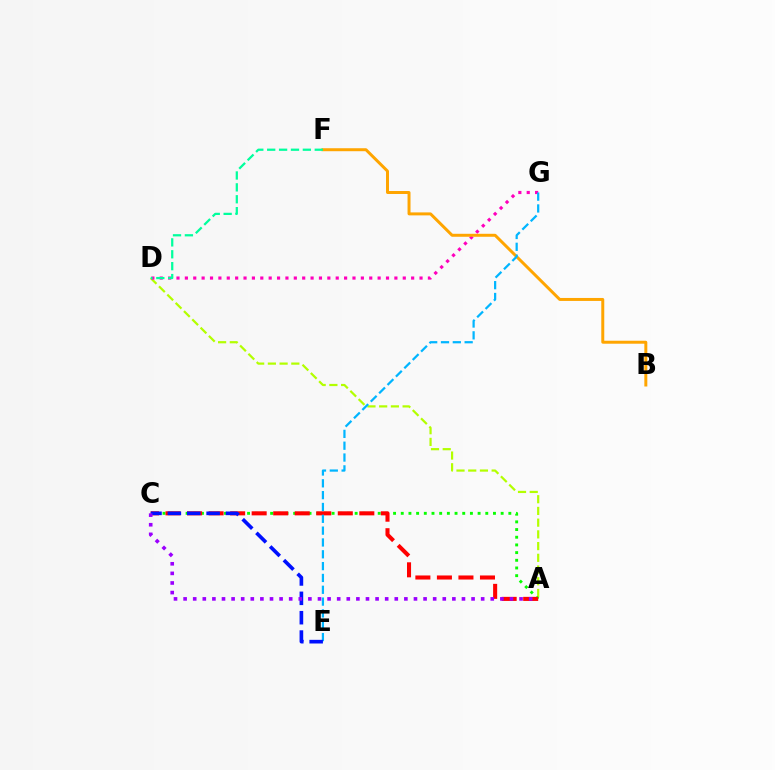{('A', 'D'): [{'color': '#b3ff00', 'line_style': 'dashed', 'thickness': 1.59}], ('A', 'C'): [{'color': '#08ff00', 'line_style': 'dotted', 'thickness': 2.09}, {'color': '#ff0000', 'line_style': 'dashed', 'thickness': 2.93}, {'color': '#9b00ff', 'line_style': 'dotted', 'thickness': 2.61}], ('D', 'G'): [{'color': '#ff00bd', 'line_style': 'dotted', 'thickness': 2.28}], ('B', 'F'): [{'color': '#ffa500', 'line_style': 'solid', 'thickness': 2.14}], ('E', 'G'): [{'color': '#00b5ff', 'line_style': 'dashed', 'thickness': 1.61}], ('C', 'E'): [{'color': '#0010ff', 'line_style': 'dashed', 'thickness': 2.63}], ('D', 'F'): [{'color': '#00ff9d', 'line_style': 'dashed', 'thickness': 1.62}]}